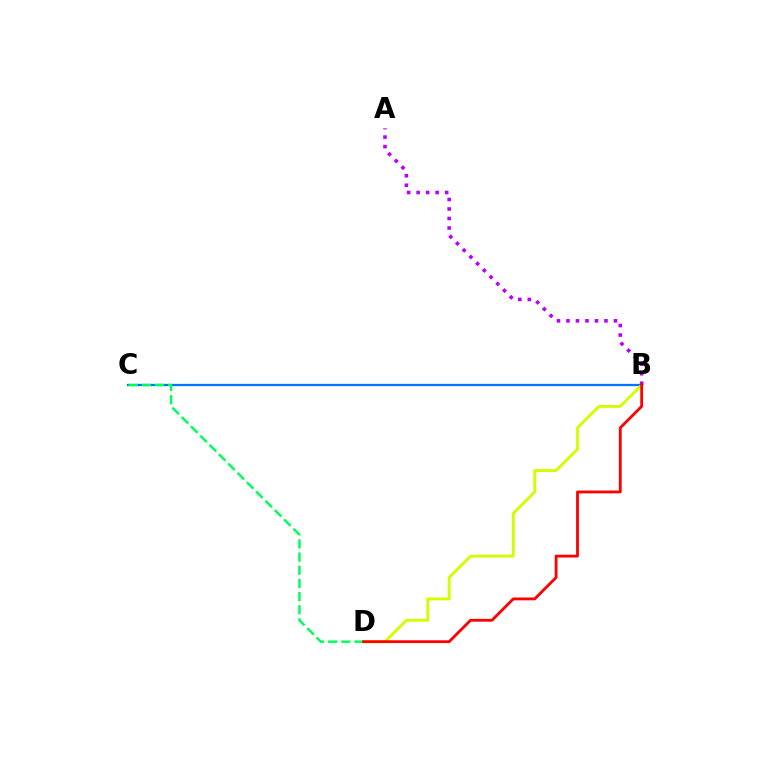{('B', 'C'): [{'color': '#0074ff', 'line_style': 'solid', 'thickness': 1.62}], ('B', 'D'): [{'color': '#d1ff00', 'line_style': 'solid', 'thickness': 2.09}, {'color': '#ff0000', 'line_style': 'solid', 'thickness': 2.02}], ('C', 'D'): [{'color': '#00ff5c', 'line_style': 'dashed', 'thickness': 1.79}], ('A', 'B'): [{'color': '#b900ff', 'line_style': 'dotted', 'thickness': 2.58}]}